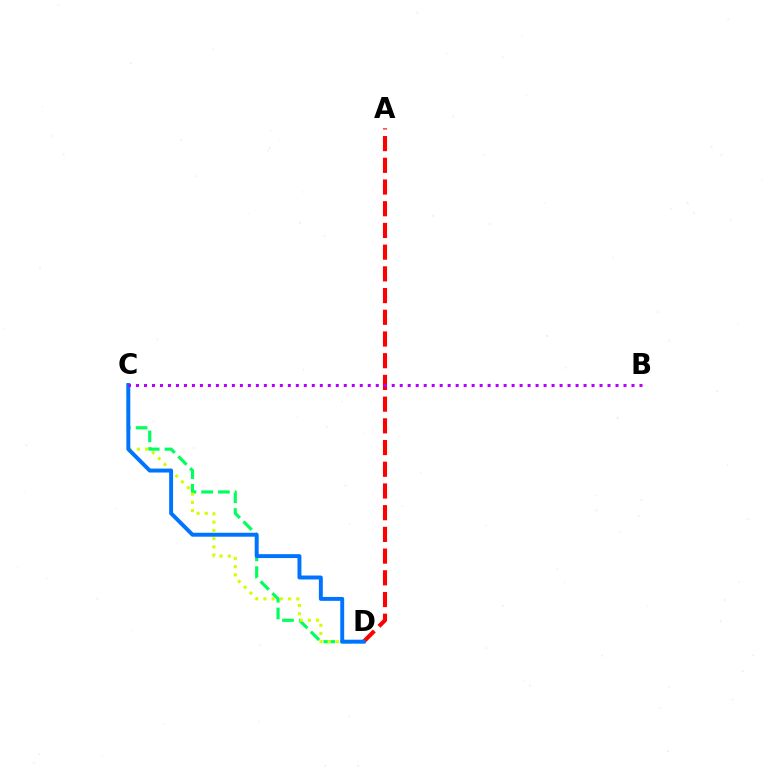{('C', 'D'): [{'color': '#00ff5c', 'line_style': 'dashed', 'thickness': 2.27}, {'color': '#d1ff00', 'line_style': 'dotted', 'thickness': 2.24}, {'color': '#0074ff', 'line_style': 'solid', 'thickness': 2.83}], ('A', 'D'): [{'color': '#ff0000', 'line_style': 'dashed', 'thickness': 2.95}], ('B', 'C'): [{'color': '#b900ff', 'line_style': 'dotted', 'thickness': 2.17}]}